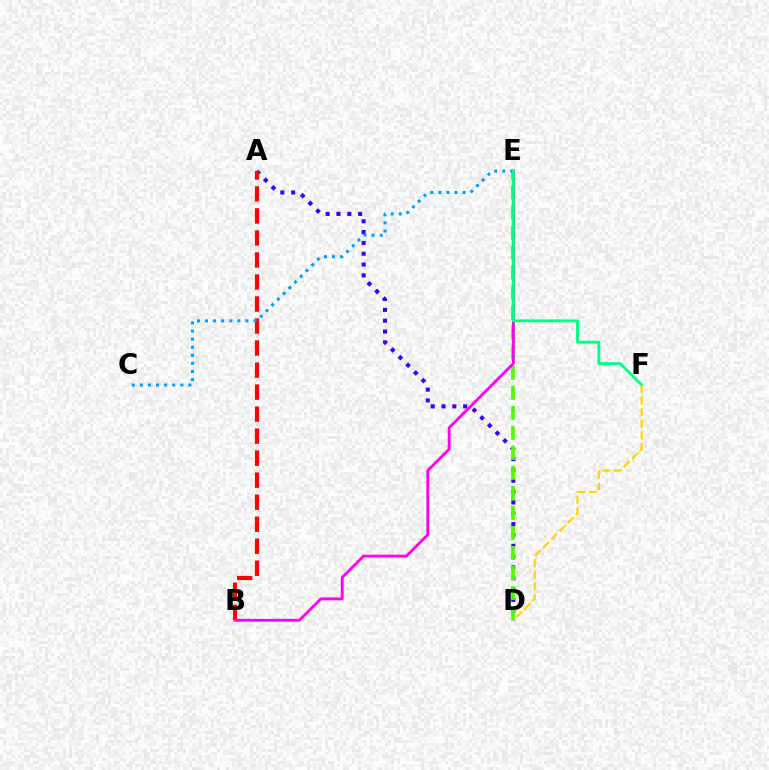{('A', 'D'): [{'color': '#3700ff', 'line_style': 'dotted', 'thickness': 2.94}], ('A', 'B'): [{'color': '#ff0000', 'line_style': 'dashed', 'thickness': 2.99}], ('D', 'E'): [{'color': '#4fff00', 'line_style': 'dashed', 'thickness': 2.72}], ('B', 'E'): [{'color': '#ff00ed', 'line_style': 'solid', 'thickness': 2.06}], ('C', 'E'): [{'color': '#009eff', 'line_style': 'dotted', 'thickness': 2.2}], ('E', 'F'): [{'color': '#00ff86', 'line_style': 'solid', 'thickness': 2.08}], ('D', 'F'): [{'color': '#ffd500', 'line_style': 'dashed', 'thickness': 1.58}]}